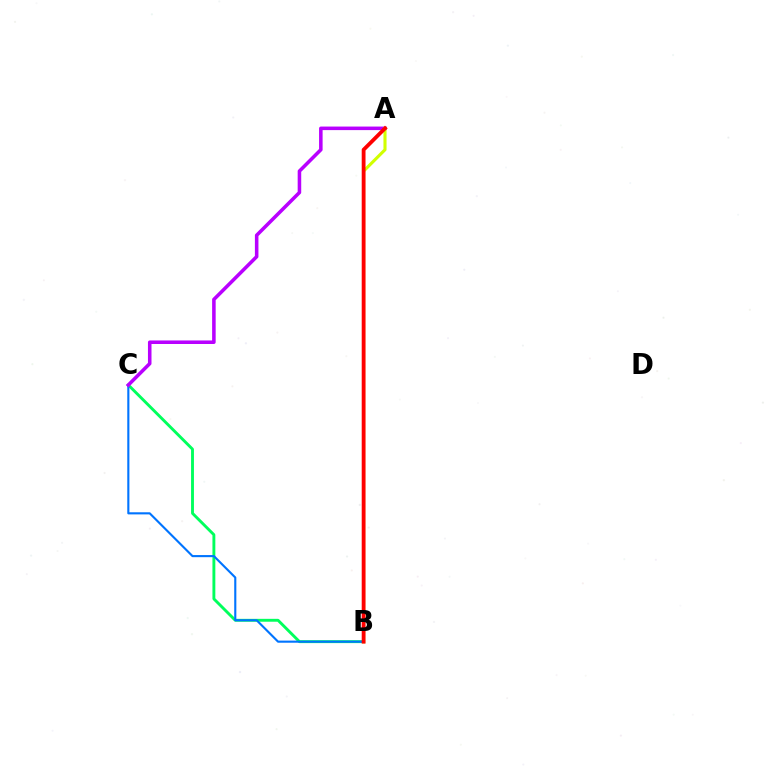{('B', 'C'): [{'color': '#00ff5c', 'line_style': 'solid', 'thickness': 2.08}, {'color': '#0074ff', 'line_style': 'solid', 'thickness': 1.53}], ('A', 'C'): [{'color': '#b900ff', 'line_style': 'solid', 'thickness': 2.55}], ('A', 'B'): [{'color': '#d1ff00', 'line_style': 'solid', 'thickness': 2.23}, {'color': '#ff0000', 'line_style': 'solid', 'thickness': 2.74}]}